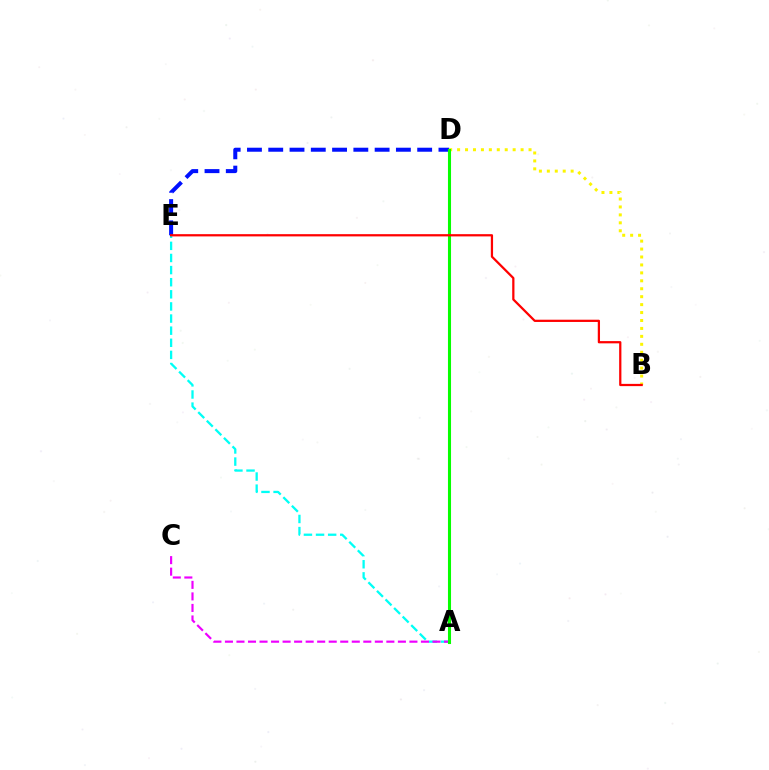{('A', 'E'): [{'color': '#00fff6', 'line_style': 'dashed', 'thickness': 1.65}], ('D', 'E'): [{'color': '#0010ff', 'line_style': 'dashed', 'thickness': 2.89}], ('A', 'C'): [{'color': '#ee00ff', 'line_style': 'dashed', 'thickness': 1.57}], ('B', 'D'): [{'color': '#fcf500', 'line_style': 'dotted', 'thickness': 2.16}], ('A', 'D'): [{'color': '#08ff00', 'line_style': 'solid', 'thickness': 2.21}], ('B', 'E'): [{'color': '#ff0000', 'line_style': 'solid', 'thickness': 1.62}]}